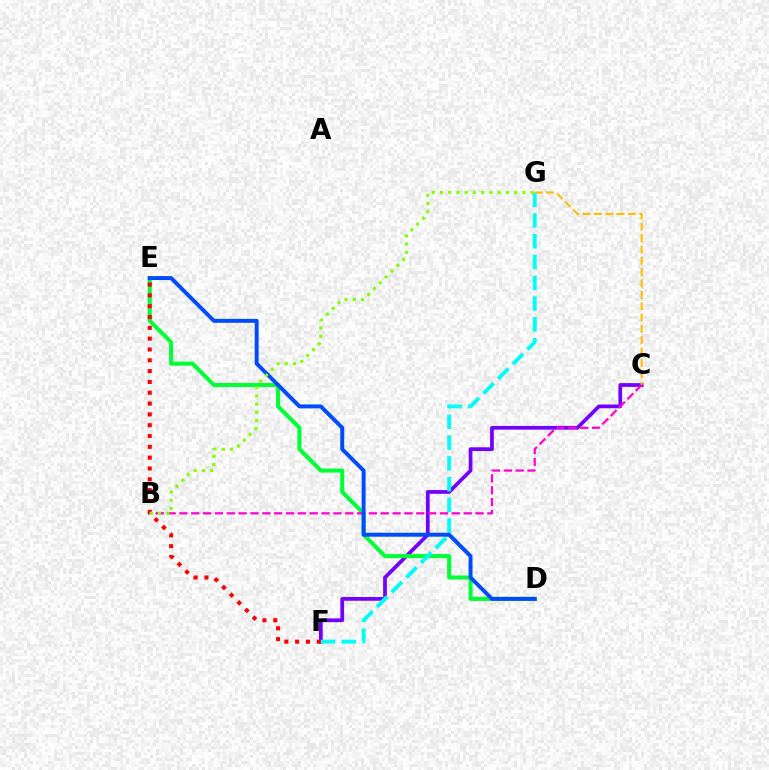{('C', 'F'): [{'color': '#7200ff', 'line_style': 'solid', 'thickness': 2.7}], ('D', 'E'): [{'color': '#00ff39', 'line_style': 'solid', 'thickness': 2.93}, {'color': '#004bff', 'line_style': 'solid', 'thickness': 2.85}], ('E', 'F'): [{'color': '#ff0000', 'line_style': 'dotted', 'thickness': 2.94}], ('F', 'G'): [{'color': '#00fff6', 'line_style': 'dashed', 'thickness': 2.82}], ('C', 'G'): [{'color': '#ffbd00', 'line_style': 'dashed', 'thickness': 1.54}], ('B', 'C'): [{'color': '#ff00cf', 'line_style': 'dashed', 'thickness': 1.61}], ('B', 'G'): [{'color': '#84ff00', 'line_style': 'dotted', 'thickness': 2.24}]}